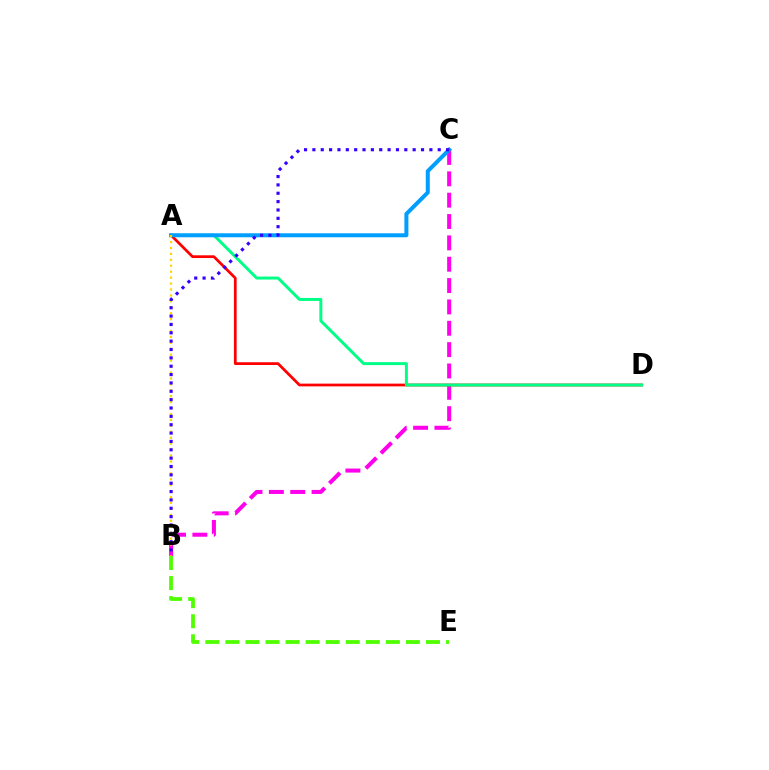{('B', 'C'): [{'color': '#ff00ed', 'line_style': 'dashed', 'thickness': 2.9}, {'color': '#3700ff', 'line_style': 'dotted', 'thickness': 2.27}], ('A', 'D'): [{'color': '#ff0000', 'line_style': 'solid', 'thickness': 1.98}, {'color': '#00ff86', 'line_style': 'solid', 'thickness': 2.13}], ('A', 'C'): [{'color': '#009eff', 'line_style': 'solid', 'thickness': 2.87}], ('B', 'E'): [{'color': '#4fff00', 'line_style': 'dashed', 'thickness': 2.72}], ('A', 'B'): [{'color': '#ffd500', 'line_style': 'dotted', 'thickness': 1.61}]}